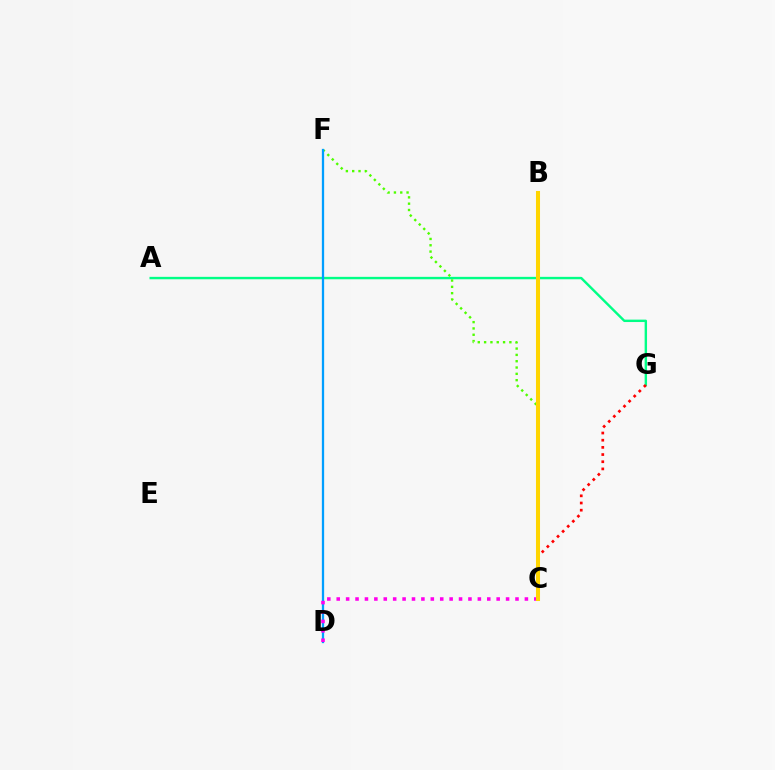{('A', 'G'): [{'color': '#00ff86', 'line_style': 'solid', 'thickness': 1.74}], ('C', 'F'): [{'color': '#4fff00', 'line_style': 'dotted', 'thickness': 1.72}], ('B', 'C'): [{'color': '#3700ff', 'line_style': 'dotted', 'thickness': 2.61}, {'color': '#ffd500', 'line_style': 'solid', 'thickness': 2.91}], ('D', 'F'): [{'color': '#009eff', 'line_style': 'solid', 'thickness': 1.64}], ('C', 'G'): [{'color': '#ff0000', 'line_style': 'dotted', 'thickness': 1.95}], ('C', 'D'): [{'color': '#ff00ed', 'line_style': 'dotted', 'thickness': 2.56}]}